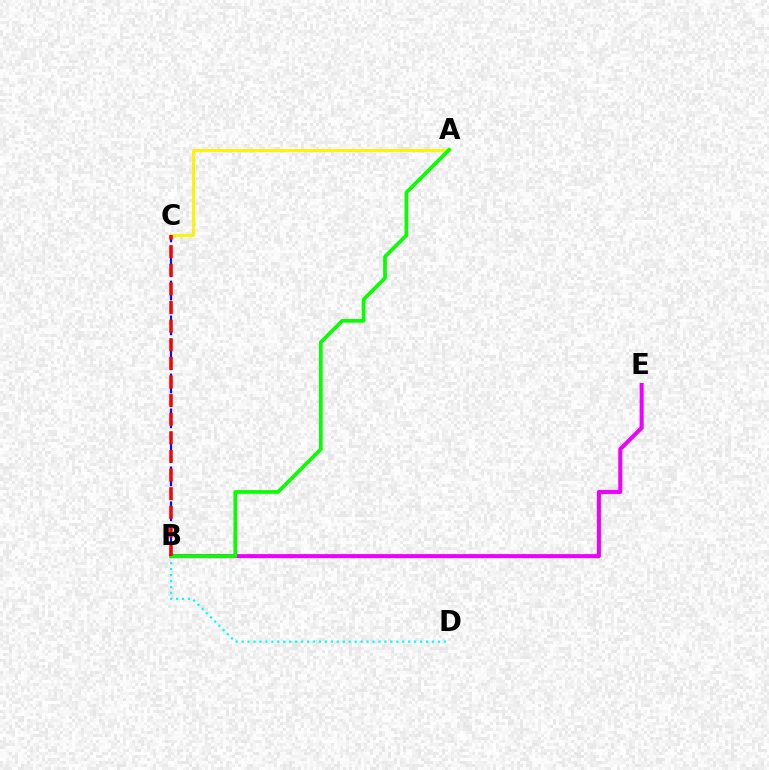{('B', 'C'): [{'color': '#0010ff', 'line_style': 'dashed', 'thickness': 1.58}, {'color': '#ff0000', 'line_style': 'dashed', 'thickness': 2.53}], ('A', 'C'): [{'color': '#fcf500', 'line_style': 'solid', 'thickness': 2.13}], ('B', 'E'): [{'color': '#ee00ff', 'line_style': 'solid', 'thickness': 2.91}], ('B', 'D'): [{'color': '#00fff6', 'line_style': 'dotted', 'thickness': 1.62}], ('A', 'B'): [{'color': '#08ff00', 'line_style': 'solid', 'thickness': 2.66}]}